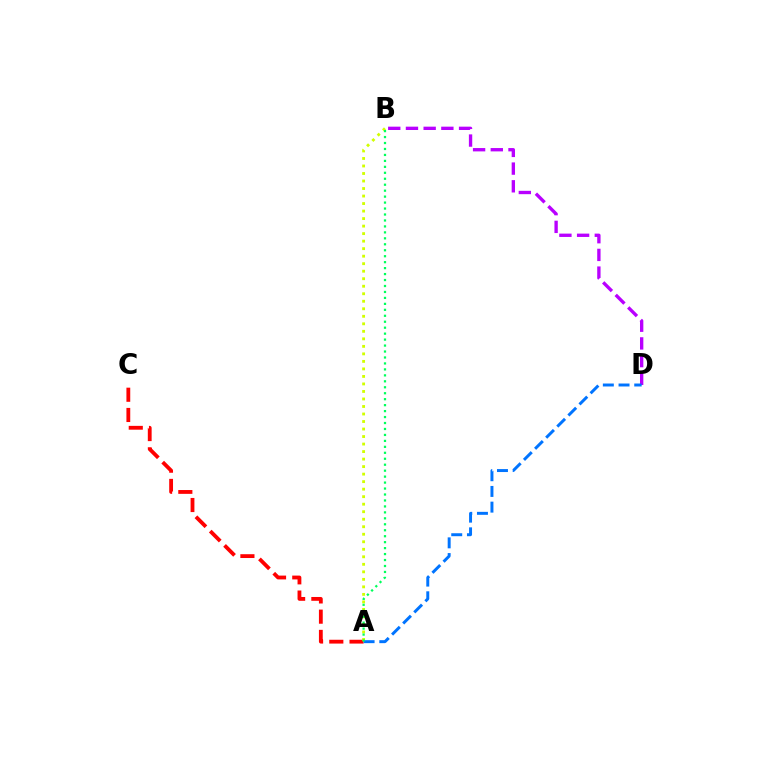{('B', 'D'): [{'color': '#b900ff', 'line_style': 'dashed', 'thickness': 2.41}], ('A', 'C'): [{'color': '#ff0000', 'line_style': 'dashed', 'thickness': 2.75}], ('A', 'B'): [{'color': '#d1ff00', 'line_style': 'dotted', 'thickness': 2.04}, {'color': '#00ff5c', 'line_style': 'dotted', 'thickness': 1.62}], ('A', 'D'): [{'color': '#0074ff', 'line_style': 'dashed', 'thickness': 2.13}]}